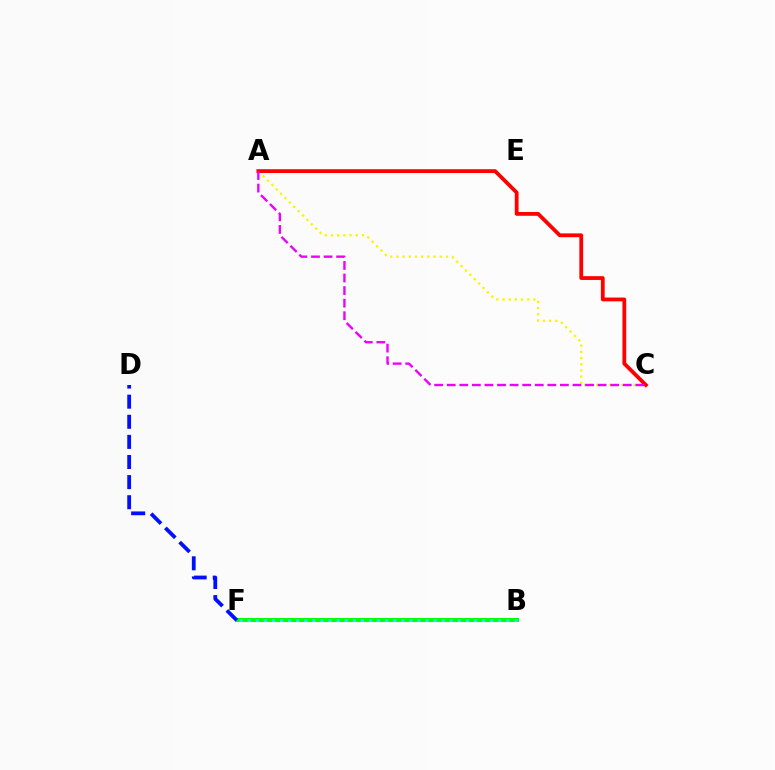{('B', 'F'): [{'color': '#08ff00', 'line_style': 'solid', 'thickness': 2.9}, {'color': '#00fff6', 'line_style': 'dotted', 'thickness': 2.2}], ('D', 'F'): [{'color': '#0010ff', 'line_style': 'dashed', 'thickness': 2.73}], ('A', 'C'): [{'color': '#fcf500', 'line_style': 'dotted', 'thickness': 1.68}, {'color': '#ff0000', 'line_style': 'solid', 'thickness': 2.73}, {'color': '#ee00ff', 'line_style': 'dashed', 'thickness': 1.71}]}